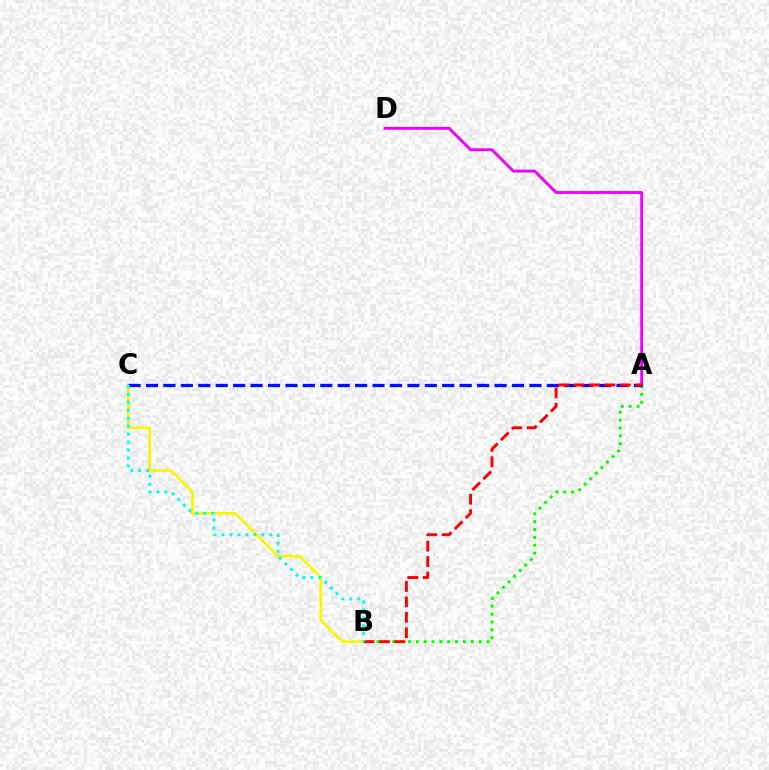{('A', 'B'): [{'color': '#08ff00', 'line_style': 'dotted', 'thickness': 2.14}, {'color': '#ff0000', 'line_style': 'dashed', 'thickness': 2.1}], ('A', 'D'): [{'color': '#ee00ff', 'line_style': 'solid', 'thickness': 2.06}], ('B', 'C'): [{'color': '#fcf500', 'line_style': 'solid', 'thickness': 1.92}, {'color': '#00fff6', 'line_style': 'dotted', 'thickness': 2.16}], ('A', 'C'): [{'color': '#0010ff', 'line_style': 'dashed', 'thickness': 2.37}]}